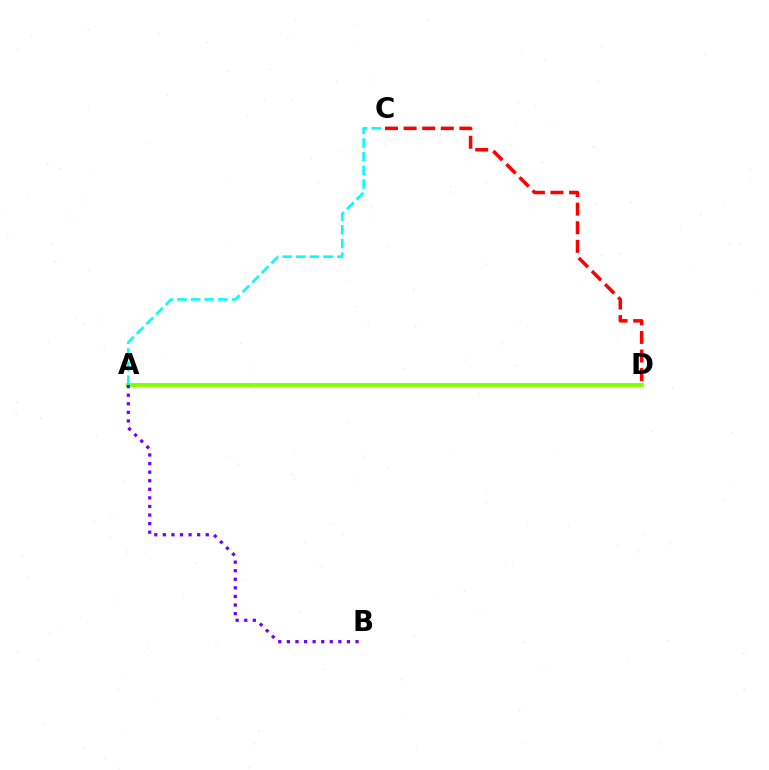{('C', 'D'): [{'color': '#ff0000', 'line_style': 'dashed', 'thickness': 2.53}], ('A', 'D'): [{'color': '#84ff00', 'line_style': 'solid', 'thickness': 2.81}], ('A', 'C'): [{'color': '#00fff6', 'line_style': 'dashed', 'thickness': 1.86}], ('A', 'B'): [{'color': '#7200ff', 'line_style': 'dotted', 'thickness': 2.33}]}